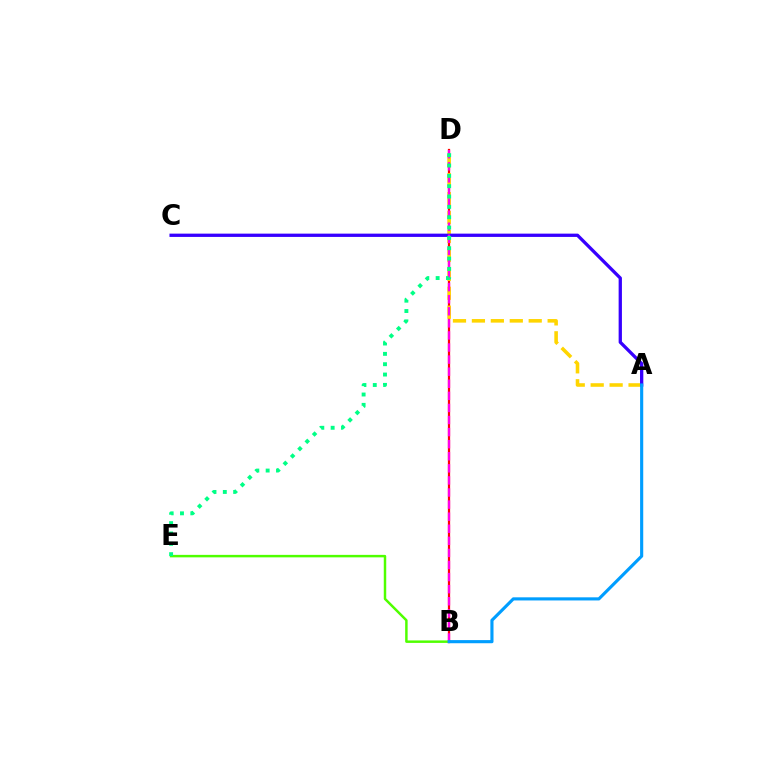{('B', 'D'): [{'color': '#ff0000', 'line_style': 'solid', 'thickness': 1.62}, {'color': '#ff00ed', 'line_style': 'dashed', 'thickness': 1.64}], ('A', 'D'): [{'color': '#ffd500', 'line_style': 'dashed', 'thickness': 2.57}], ('A', 'C'): [{'color': '#3700ff', 'line_style': 'solid', 'thickness': 2.37}], ('B', 'E'): [{'color': '#4fff00', 'line_style': 'solid', 'thickness': 1.78}], ('D', 'E'): [{'color': '#00ff86', 'line_style': 'dotted', 'thickness': 2.81}], ('A', 'B'): [{'color': '#009eff', 'line_style': 'solid', 'thickness': 2.25}]}